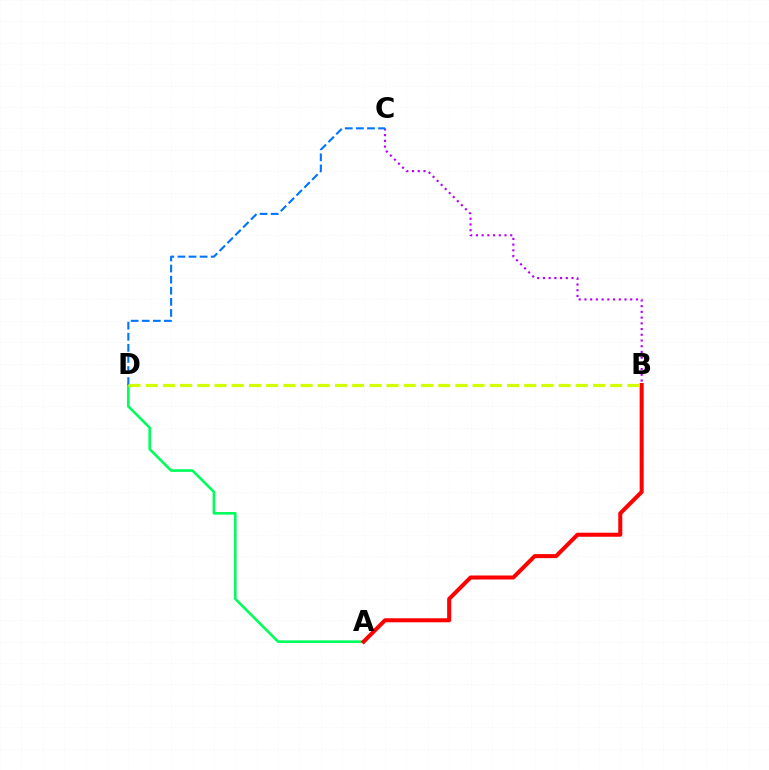{('A', 'D'): [{'color': '#00ff5c', 'line_style': 'solid', 'thickness': 1.9}], ('A', 'B'): [{'color': '#ff0000', 'line_style': 'solid', 'thickness': 2.9}], ('B', 'C'): [{'color': '#b900ff', 'line_style': 'dotted', 'thickness': 1.55}], ('C', 'D'): [{'color': '#0074ff', 'line_style': 'dashed', 'thickness': 1.51}], ('B', 'D'): [{'color': '#d1ff00', 'line_style': 'dashed', 'thickness': 2.34}]}